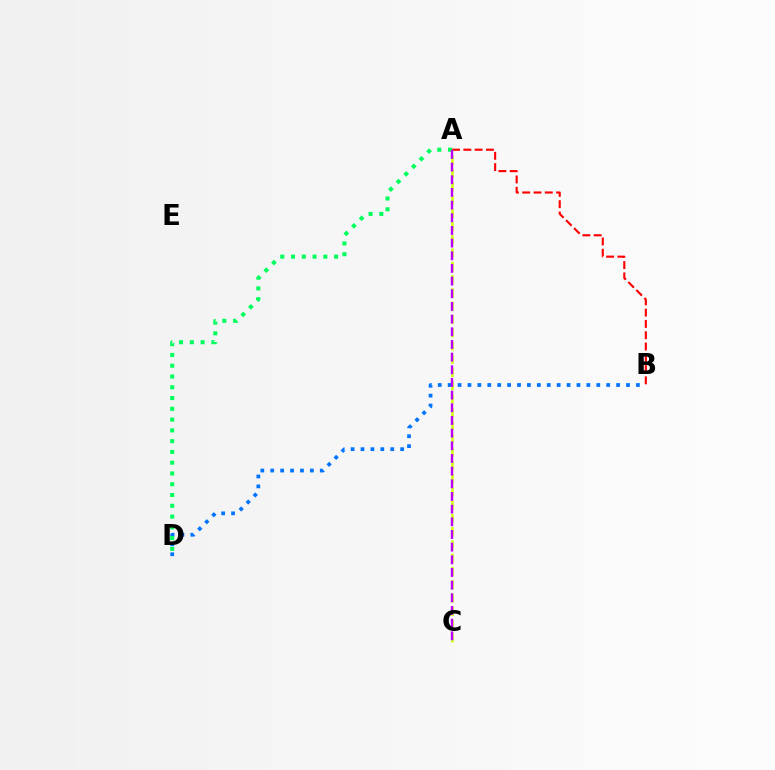{('A', 'B'): [{'color': '#ff0000', 'line_style': 'dashed', 'thickness': 1.53}], ('B', 'D'): [{'color': '#0074ff', 'line_style': 'dotted', 'thickness': 2.69}], ('A', 'D'): [{'color': '#00ff5c', 'line_style': 'dotted', 'thickness': 2.93}], ('A', 'C'): [{'color': '#d1ff00', 'line_style': 'dashed', 'thickness': 1.8}, {'color': '#b900ff', 'line_style': 'dashed', 'thickness': 1.72}]}